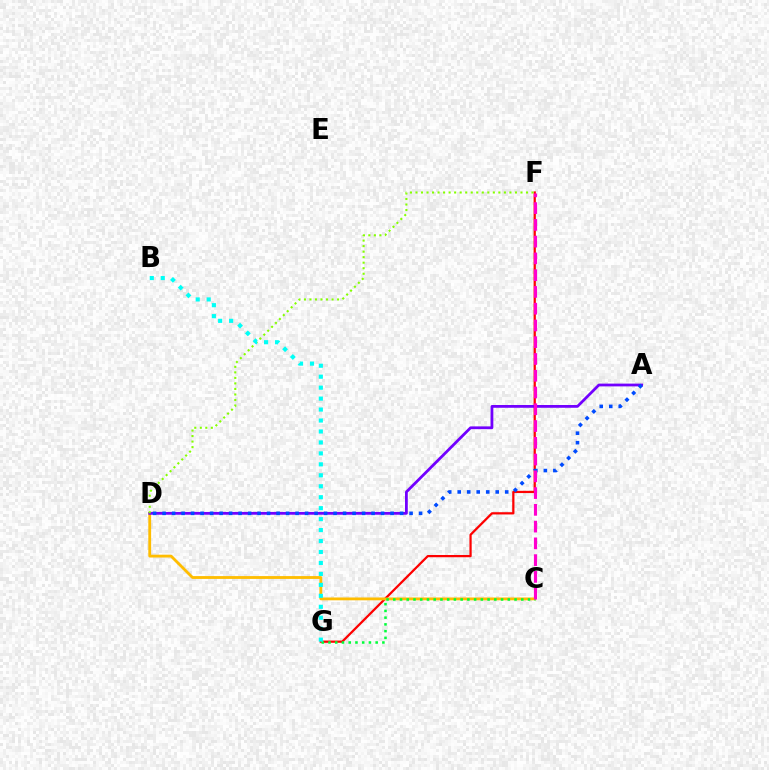{('F', 'G'): [{'color': '#ff0000', 'line_style': 'solid', 'thickness': 1.61}], ('C', 'D'): [{'color': '#ffbd00', 'line_style': 'solid', 'thickness': 2.03}], ('A', 'D'): [{'color': '#7200ff', 'line_style': 'solid', 'thickness': 2.0}, {'color': '#004bff', 'line_style': 'dotted', 'thickness': 2.58}], ('D', 'F'): [{'color': '#84ff00', 'line_style': 'dotted', 'thickness': 1.5}], ('C', 'G'): [{'color': '#00ff39', 'line_style': 'dotted', 'thickness': 1.83}], ('C', 'F'): [{'color': '#ff00cf', 'line_style': 'dashed', 'thickness': 2.28}], ('B', 'G'): [{'color': '#00fff6', 'line_style': 'dotted', 'thickness': 2.98}]}